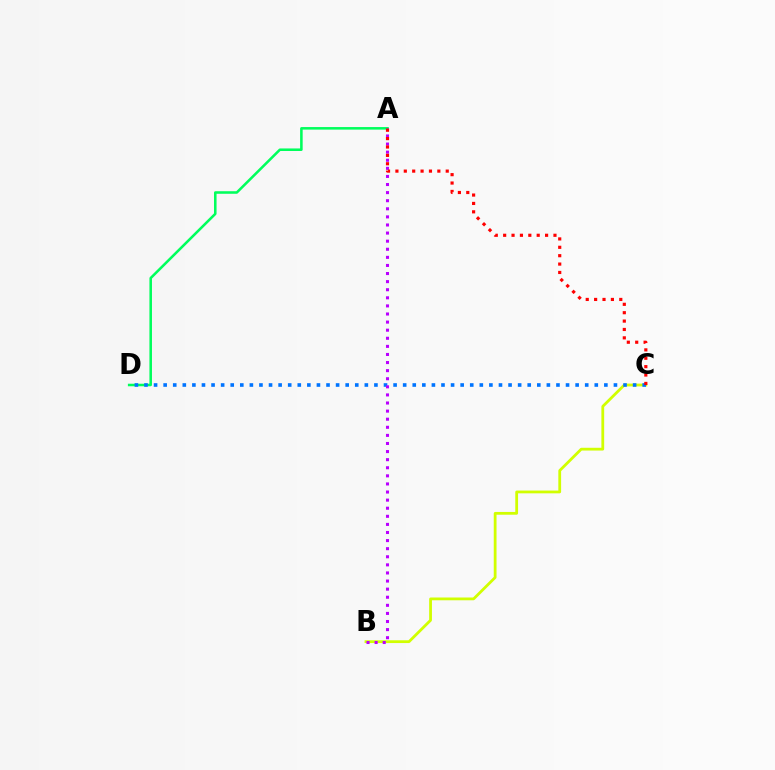{('A', 'D'): [{'color': '#00ff5c', 'line_style': 'solid', 'thickness': 1.84}], ('B', 'C'): [{'color': '#d1ff00', 'line_style': 'solid', 'thickness': 2.0}], ('C', 'D'): [{'color': '#0074ff', 'line_style': 'dotted', 'thickness': 2.6}], ('A', 'B'): [{'color': '#b900ff', 'line_style': 'dotted', 'thickness': 2.2}], ('A', 'C'): [{'color': '#ff0000', 'line_style': 'dotted', 'thickness': 2.28}]}